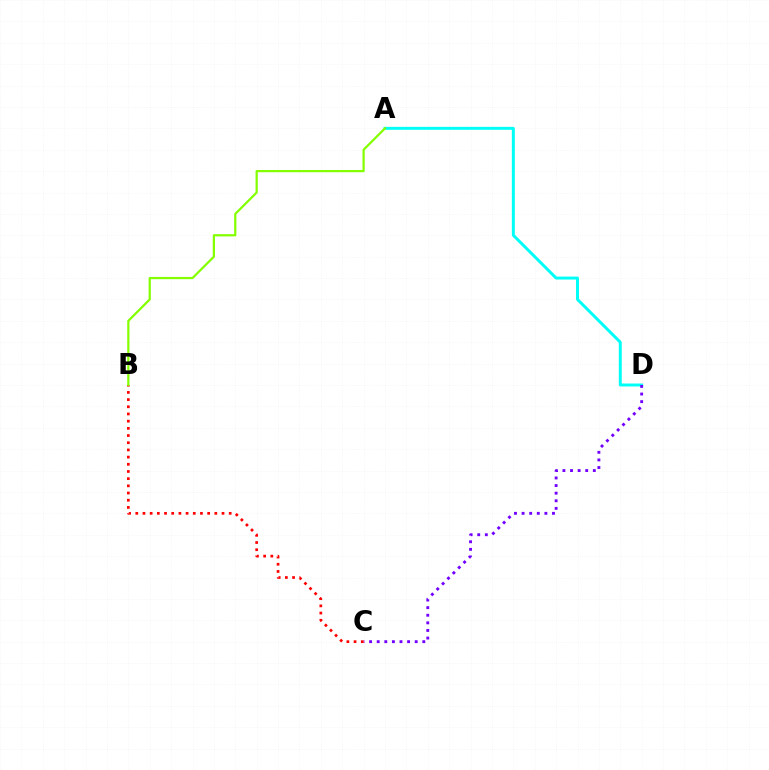{('A', 'D'): [{'color': '#00fff6', 'line_style': 'solid', 'thickness': 2.13}], ('C', 'D'): [{'color': '#7200ff', 'line_style': 'dotted', 'thickness': 2.07}], ('B', 'C'): [{'color': '#ff0000', 'line_style': 'dotted', 'thickness': 1.95}], ('A', 'B'): [{'color': '#84ff00', 'line_style': 'solid', 'thickness': 1.6}]}